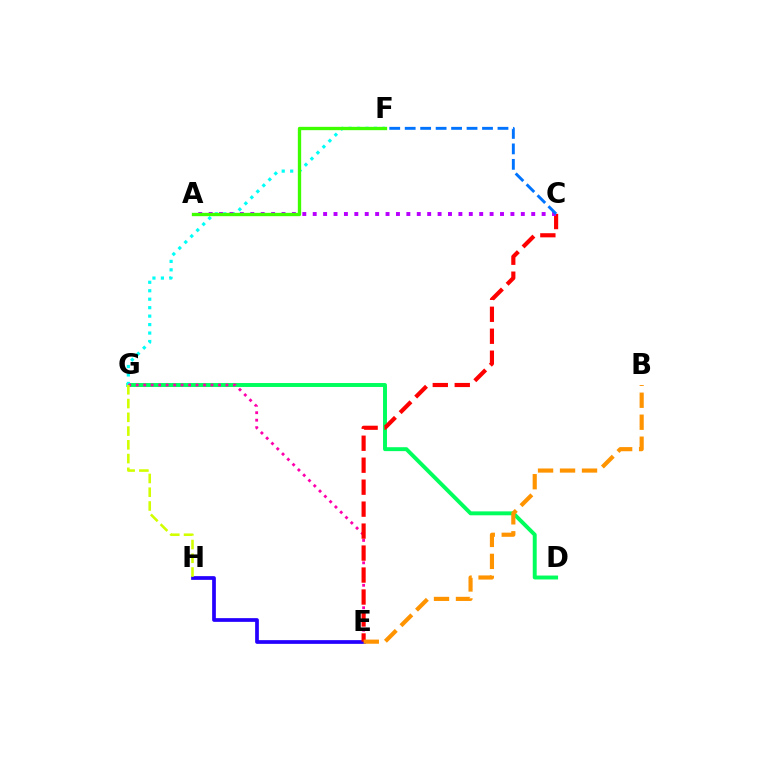{('E', 'H'): [{'color': '#2500ff', 'line_style': 'solid', 'thickness': 2.68}], ('D', 'G'): [{'color': '#00ff5c', 'line_style': 'solid', 'thickness': 2.83}], ('F', 'G'): [{'color': '#00fff6', 'line_style': 'dotted', 'thickness': 2.3}], ('E', 'G'): [{'color': '#ff00ac', 'line_style': 'dotted', 'thickness': 2.03}], ('C', 'E'): [{'color': '#ff0000', 'line_style': 'dashed', 'thickness': 2.98}], ('B', 'E'): [{'color': '#ff9400', 'line_style': 'dashed', 'thickness': 2.99}], ('G', 'H'): [{'color': '#d1ff00', 'line_style': 'dashed', 'thickness': 1.87}], ('A', 'C'): [{'color': '#b900ff', 'line_style': 'dotted', 'thickness': 2.83}], ('A', 'F'): [{'color': '#3dff00', 'line_style': 'solid', 'thickness': 2.4}], ('C', 'F'): [{'color': '#0074ff', 'line_style': 'dashed', 'thickness': 2.1}]}